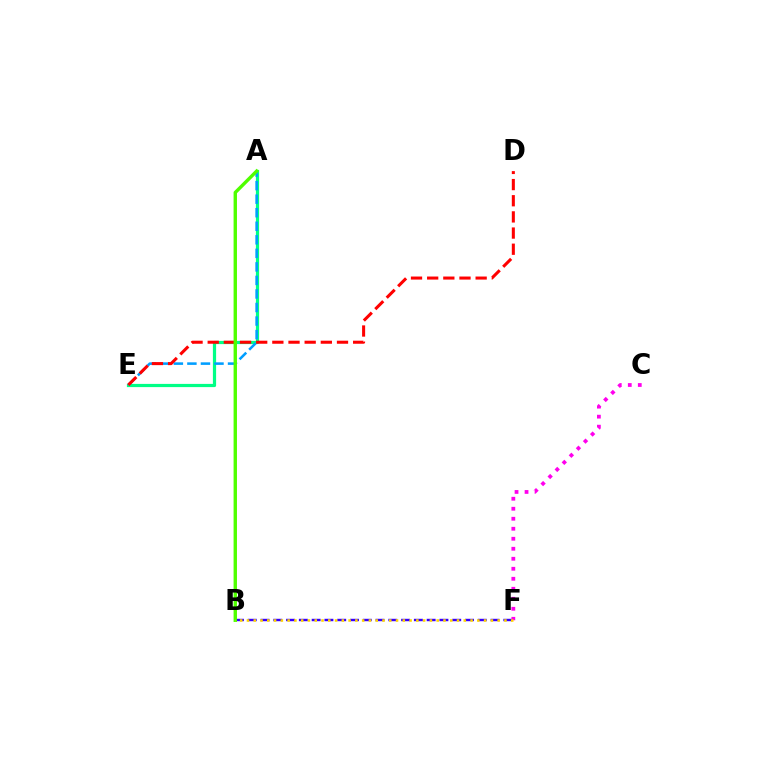{('B', 'F'): [{'color': '#3700ff', 'line_style': 'dashed', 'thickness': 1.74}, {'color': '#ffd500', 'line_style': 'dotted', 'thickness': 1.84}], ('A', 'E'): [{'color': '#00ff86', 'line_style': 'solid', 'thickness': 2.31}, {'color': '#009eff', 'line_style': 'dashed', 'thickness': 1.84}], ('D', 'E'): [{'color': '#ff0000', 'line_style': 'dashed', 'thickness': 2.2}], ('C', 'F'): [{'color': '#ff00ed', 'line_style': 'dotted', 'thickness': 2.72}], ('A', 'B'): [{'color': '#4fff00', 'line_style': 'solid', 'thickness': 2.45}]}